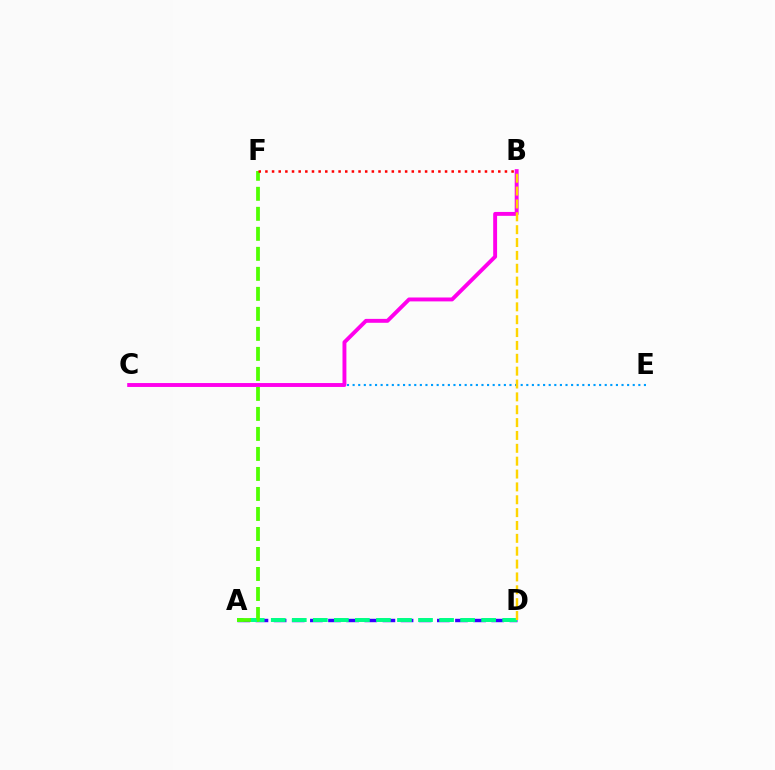{('C', 'E'): [{'color': '#009eff', 'line_style': 'dotted', 'thickness': 1.52}], ('A', 'D'): [{'color': '#3700ff', 'line_style': 'dashed', 'thickness': 2.46}, {'color': '#00ff86', 'line_style': 'dashed', 'thickness': 2.86}], ('A', 'F'): [{'color': '#4fff00', 'line_style': 'dashed', 'thickness': 2.72}], ('B', 'C'): [{'color': '#ff00ed', 'line_style': 'solid', 'thickness': 2.81}], ('B', 'D'): [{'color': '#ffd500', 'line_style': 'dashed', 'thickness': 1.75}], ('B', 'F'): [{'color': '#ff0000', 'line_style': 'dotted', 'thickness': 1.81}]}